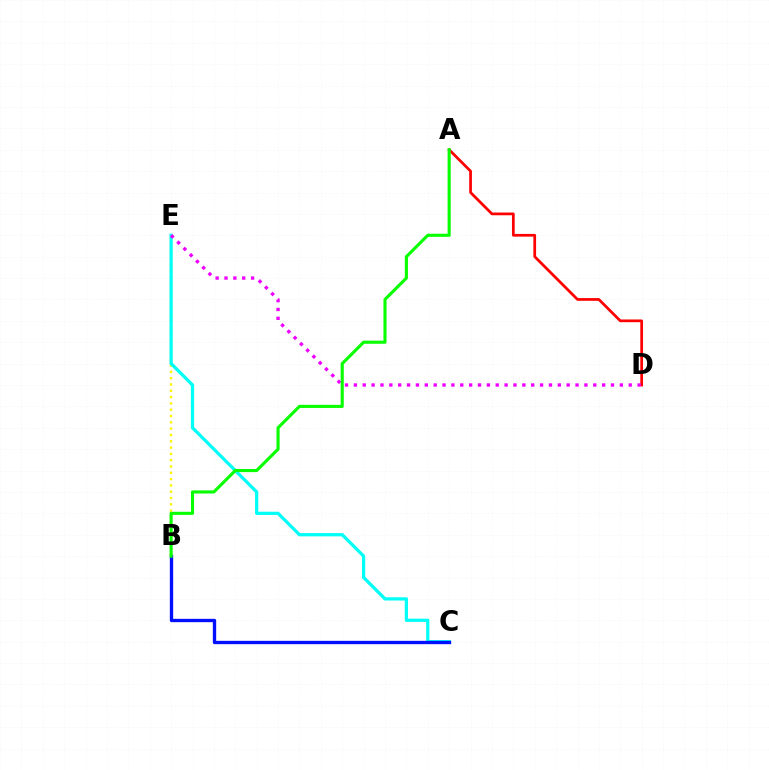{('B', 'E'): [{'color': '#fcf500', 'line_style': 'dotted', 'thickness': 1.71}], ('A', 'D'): [{'color': '#ff0000', 'line_style': 'solid', 'thickness': 1.96}], ('C', 'E'): [{'color': '#00fff6', 'line_style': 'solid', 'thickness': 2.34}], ('B', 'C'): [{'color': '#0010ff', 'line_style': 'solid', 'thickness': 2.4}], ('D', 'E'): [{'color': '#ee00ff', 'line_style': 'dotted', 'thickness': 2.41}], ('A', 'B'): [{'color': '#08ff00', 'line_style': 'solid', 'thickness': 2.23}]}